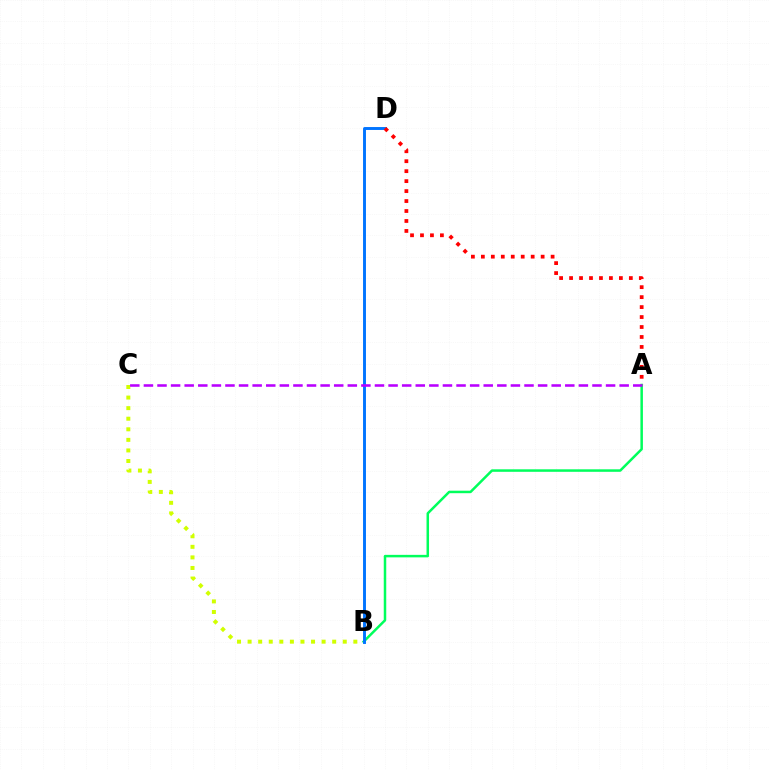{('A', 'B'): [{'color': '#00ff5c', 'line_style': 'solid', 'thickness': 1.8}], ('B', 'D'): [{'color': '#0074ff', 'line_style': 'solid', 'thickness': 2.1}], ('B', 'C'): [{'color': '#d1ff00', 'line_style': 'dotted', 'thickness': 2.87}], ('A', 'D'): [{'color': '#ff0000', 'line_style': 'dotted', 'thickness': 2.71}], ('A', 'C'): [{'color': '#b900ff', 'line_style': 'dashed', 'thickness': 1.85}]}